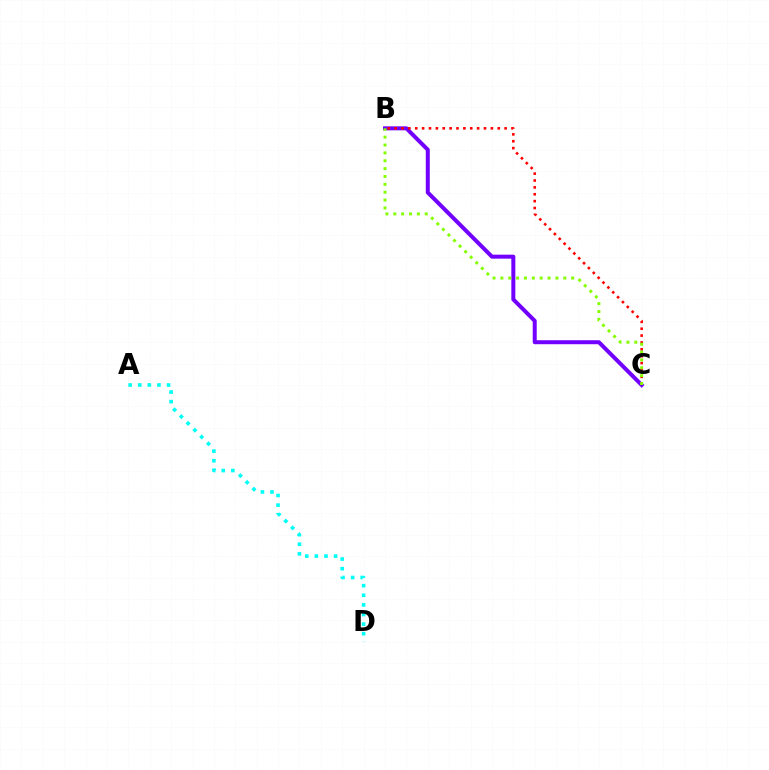{('A', 'D'): [{'color': '#00fff6', 'line_style': 'dotted', 'thickness': 2.61}], ('B', 'C'): [{'color': '#7200ff', 'line_style': 'solid', 'thickness': 2.88}, {'color': '#ff0000', 'line_style': 'dotted', 'thickness': 1.87}, {'color': '#84ff00', 'line_style': 'dotted', 'thickness': 2.14}]}